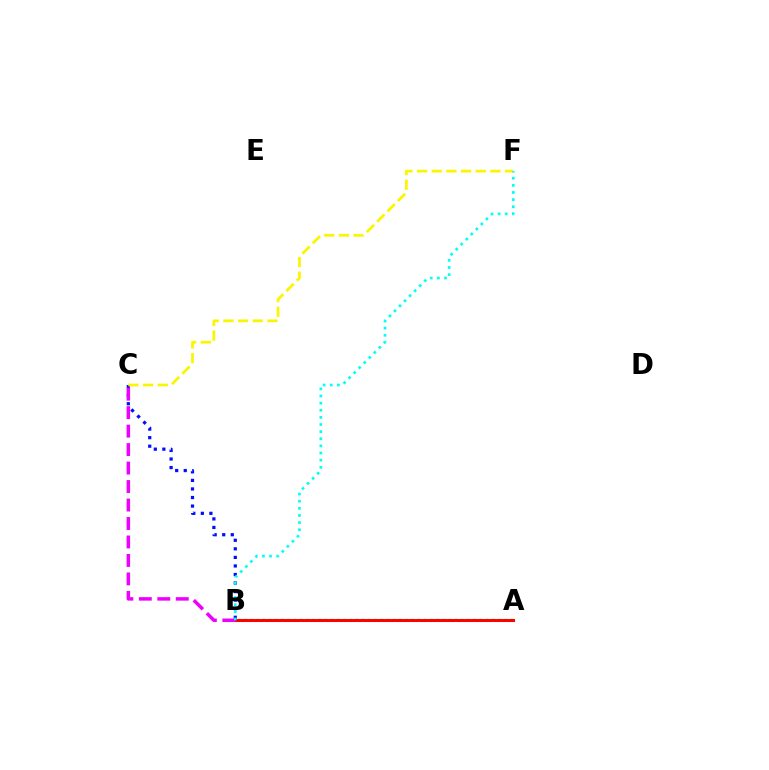{('A', 'B'): [{'color': '#08ff00', 'line_style': 'dotted', 'thickness': 1.68}, {'color': '#ff0000', 'line_style': 'solid', 'thickness': 2.18}], ('B', 'C'): [{'color': '#0010ff', 'line_style': 'dotted', 'thickness': 2.32}, {'color': '#ee00ff', 'line_style': 'dashed', 'thickness': 2.51}], ('C', 'F'): [{'color': '#fcf500', 'line_style': 'dashed', 'thickness': 1.99}], ('B', 'F'): [{'color': '#00fff6', 'line_style': 'dotted', 'thickness': 1.94}]}